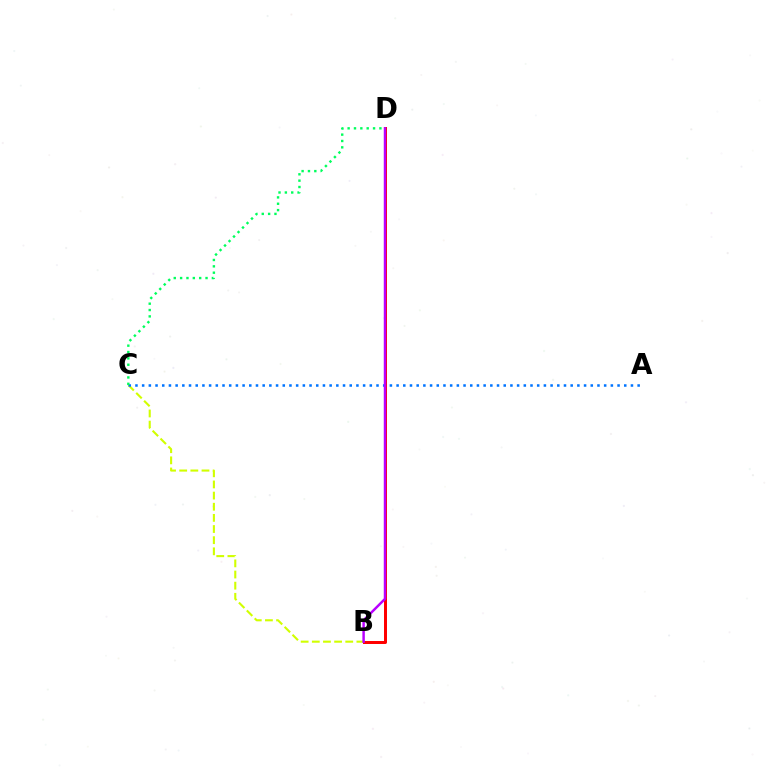{('B', 'C'): [{'color': '#d1ff00', 'line_style': 'dashed', 'thickness': 1.51}], ('A', 'C'): [{'color': '#0074ff', 'line_style': 'dotted', 'thickness': 1.82}], ('B', 'D'): [{'color': '#ff0000', 'line_style': 'solid', 'thickness': 2.15}, {'color': '#b900ff', 'line_style': 'solid', 'thickness': 1.77}], ('C', 'D'): [{'color': '#00ff5c', 'line_style': 'dotted', 'thickness': 1.73}]}